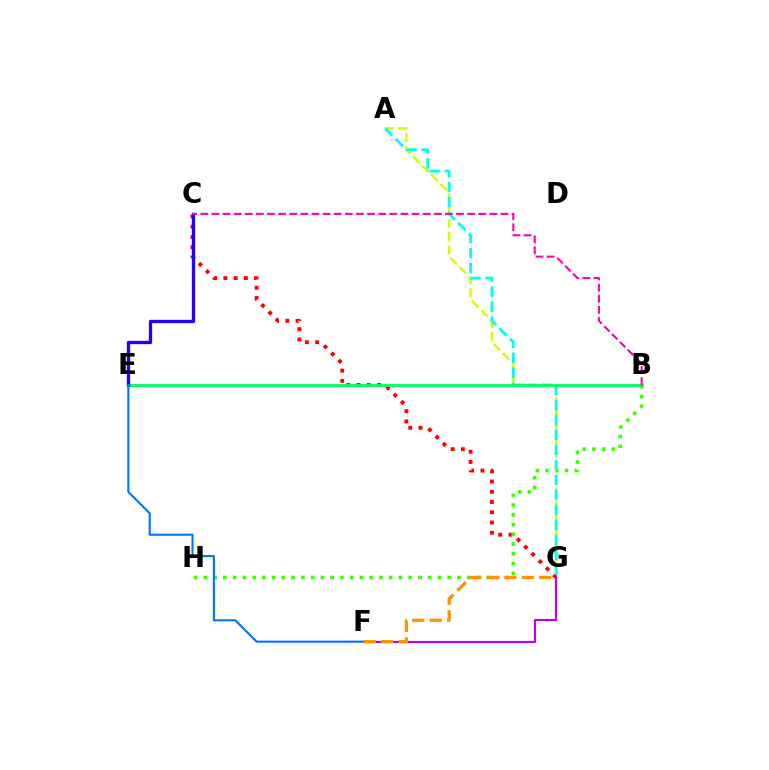{('F', 'G'): [{'color': '#b900ff', 'line_style': 'solid', 'thickness': 1.52}, {'color': '#ff9400', 'line_style': 'dashed', 'thickness': 2.37}], ('C', 'G'): [{'color': '#ff0000', 'line_style': 'dotted', 'thickness': 2.78}], ('B', 'H'): [{'color': '#3dff00', 'line_style': 'dotted', 'thickness': 2.65}], ('A', 'G'): [{'color': '#d1ff00', 'line_style': 'dashed', 'thickness': 1.77}, {'color': '#00fff6', 'line_style': 'dashed', 'thickness': 2.04}], ('B', 'E'): [{'color': '#00ff5c', 'line_style': 'solid', 'thickness': 2.03}], ('C', 'E'): [{'color': '#2500ff', 'line_style': 'solid', 'thickness': 2.39}], ('E', 'F'): [{'color': '#0074ff', 'line_style': 'solid', 'thickness': 1.51}], ('B', 'C'): [{'color': '#ff00ac', 'line_style': 'dashed', 'thickness': 1.51}]}